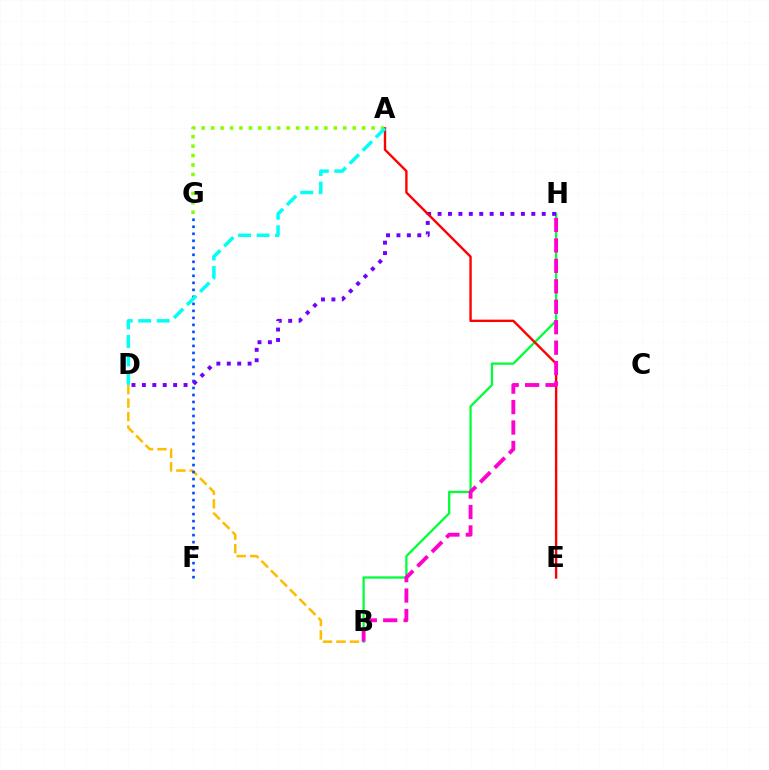{('B', 'D'): [{'color': '#ffbd00', 'line_style': 'dashed', 'thickness': 1.82}], ('F', 'G'): [{'color': '#004bff', 'line_style': 'dotted', 'thickness': 1.9}], ('B', 'H'): [{'color': '#00ff39', 'line_style': 'solid', 'thickness': 1.65}, {'color': '#ff00cf', 'line_style': 'dashed', 'thickness': 2.78}], ('D', 'H'): [{'color': '#7200ff', 'line_style': 'dotted', 'thickness': 2.83}], ('A', 'G'): [{'color': '#84ff00', 'line_style': 'dotted', 'thickness': 2.56}], ('A', 'E'): [{'color': '#ff0000', 'line_style': 'solid', 'thickness': 1.71}], ('A', 'D'): [{'color': '#00fff6', 'line_style': 'dashed', 'thickness': 2.51}]}